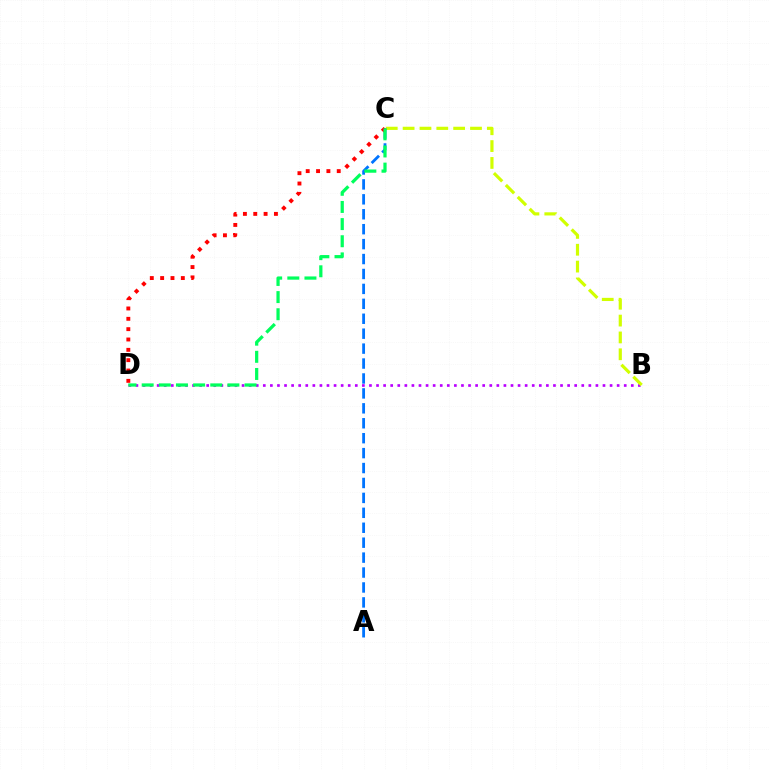{('B', 'D'): [{'color': '#b900ff', 'line_style': 'dotted', 'thickness': 1.92}], ('B', 'C'): [{'color': '#d1ff00', 'line_style': 'dashed', 'thickness': 2.29}], ('A', 'C'): [{'color': '#0074ff', 'line_style': 'dashed', 'thickness': 2.03}], ('C', 'D'): [{'color': '#ff0000', 'line_style': 'dotted', 'thickness': 2.81}, {'color': '#00ff5c', 'line_style': 'dashed', 'thickness': 2.33}]}